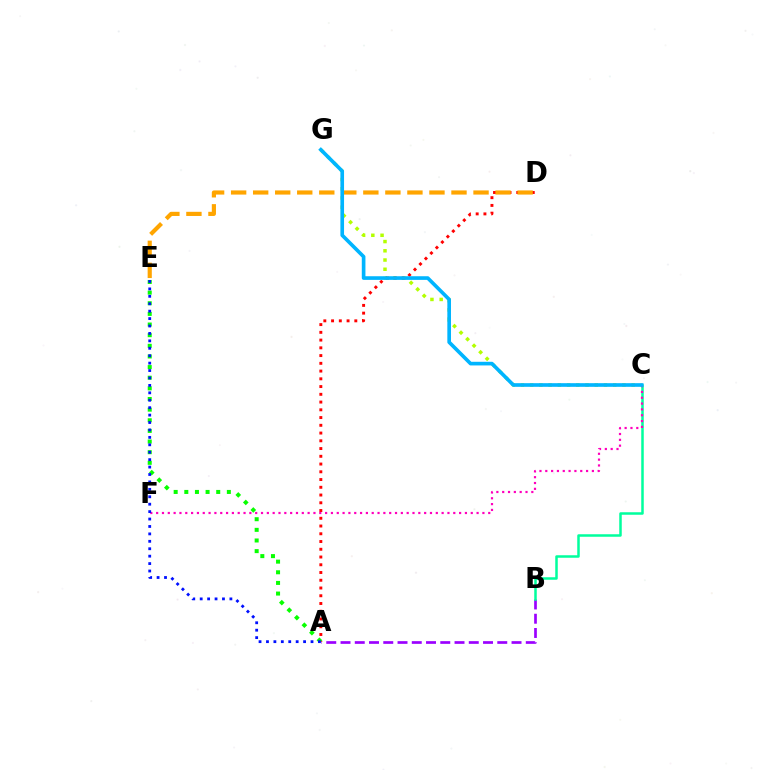{('A', 'B'): [{'color': '#9b00ff', 'line_style': 'dashed', 'thickness': 1.94}], ('C', 'G'): [{'color': '#b3ff00', 'line_style': 'dotted', 'thickness': 2.51}, {'color': '#00b5ff', 'line_style': 'solid', 'thickness': 2.63}], ('A', 'D'): [{'color': '#ff0000', 'line_style': 'dotted', 'thickness': 2.1}], ('A', 'E'): [{'color': '#08ff00', 'line_style': 'dotted', 'thickness': 2.89}, {'color': '#0010ff', 'line_style': 'dotted', 'thickness': 2.02}], ('D', 'E'): [{'color': '#ffa500', 'line_style': 'dashed', 'thickness': 2.99}], ('B', 'C'): [{'color': '#00ff9d', 'line_style': 'solid', 'thickness': 1.8}], ('C', 'F'): [{'color': '#ff00bd', 'line_style': 'dotted', 'thickness': 1.58}]}